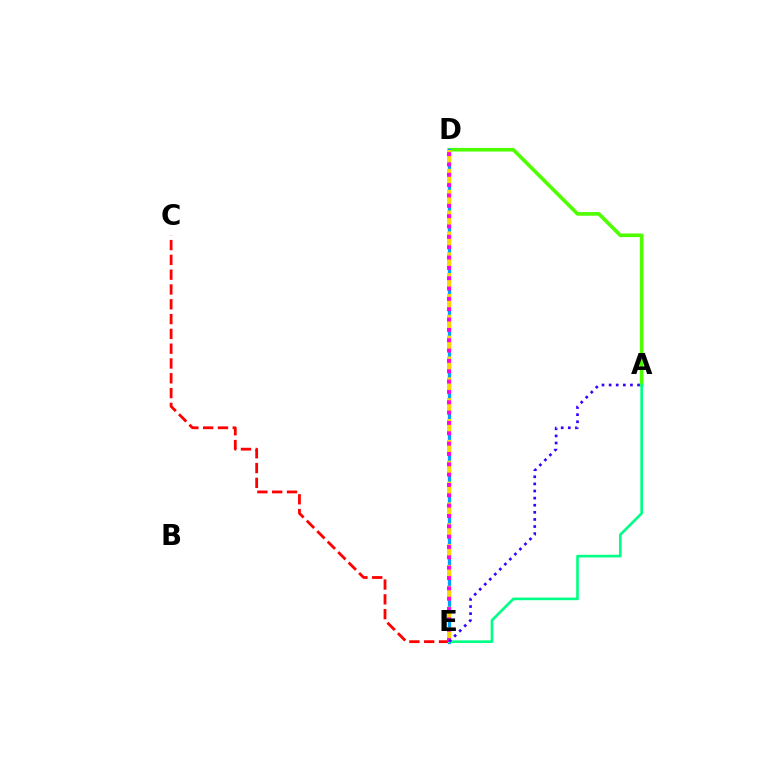{('A', 'D'): [{'color': '#4fff00', 'line_style': 'solid', 'thickness': 2.62}], ('D', 'E'): [{'color': '#009eff', 'line_style': 'solid', 'thickness': 2.38}, {'color': '#ffd500', 'line_style': 'dashed', 'thickness': 2.83}, {'color': '#ff00ed', 'line_style': 'dotted', 'thickness': 2.81}], ('C', 'E'): [{'color': '#ff0000', 'line_style': 'dashed', 'thickness': 2.01}], ('A', 'E'): [{'color': '#00ff86', 'line_style': 'solid', 'thickness': 1.9}, {'color': '#3700ff', 'line_style': 'dotted', 'thickness': 1.93}]}